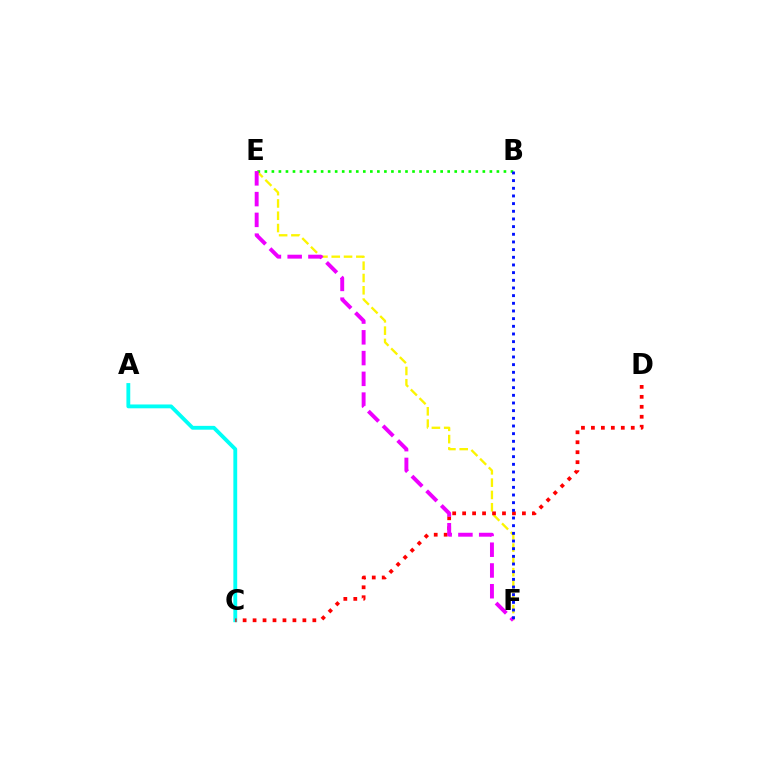{('A', 'C'): [{'color': '#00fff6', 'line_style': 'solid', 'thickness': 2.76}], ('E', 'F'): [{'color': '#fcf500', 'line_style': 'dashed', 'thickness': 1.67}, {'color': '#ee00ff', 'line_style': 'dashed', 'thickness': 2.82}], ('C', 'D'): [{'color': '#ff0000', 'line_style': 'dotted', 'thickness': 2.71}], ('B', 'E'): [{'color': '#08ff00', 'line_style': 'dotted', 'thickness': 1.91}], ('B', 'F'): [{'color': '#0010ff', 'line_style': 'dotted', 'thickness': 2.08}]}